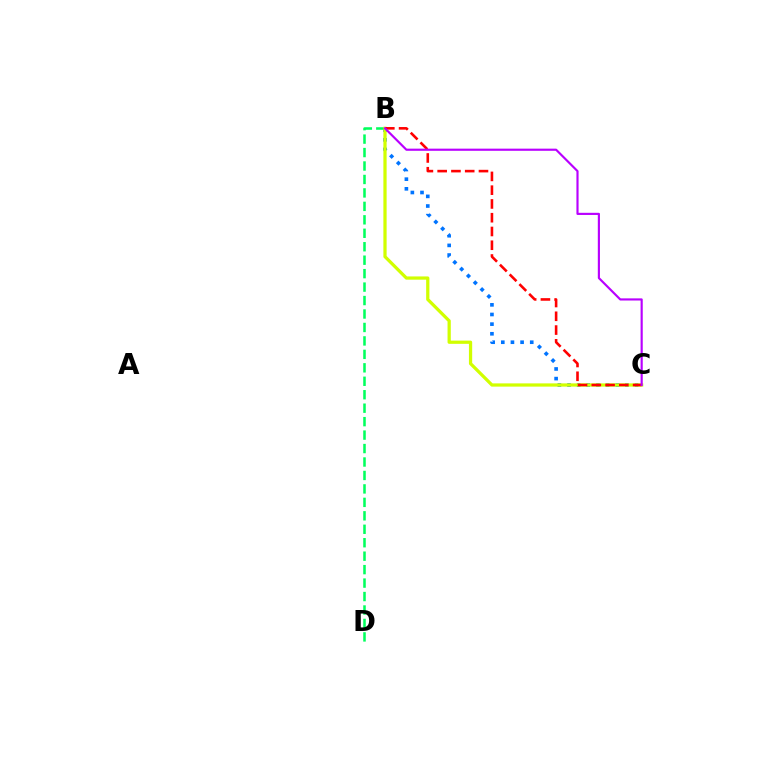{('B', 'C'): [{'color': '#0074ff', 'line_style': 'dotted', 'thickness': 2.62}, {'color': '#d1ff00', 'line_style': 'solid', 'thickness': 2.34}, {'color': '#ff0000', 'line_style': 'dashed', 'thickness': 1.87}, {'color': '#b900ff', 'line_style': 'solid', 'thickness': 1.55}], ('B', 'D'): [{'color': '#00ff5c', 'line_style': 'dashed', 'thickness': 1.83}]}